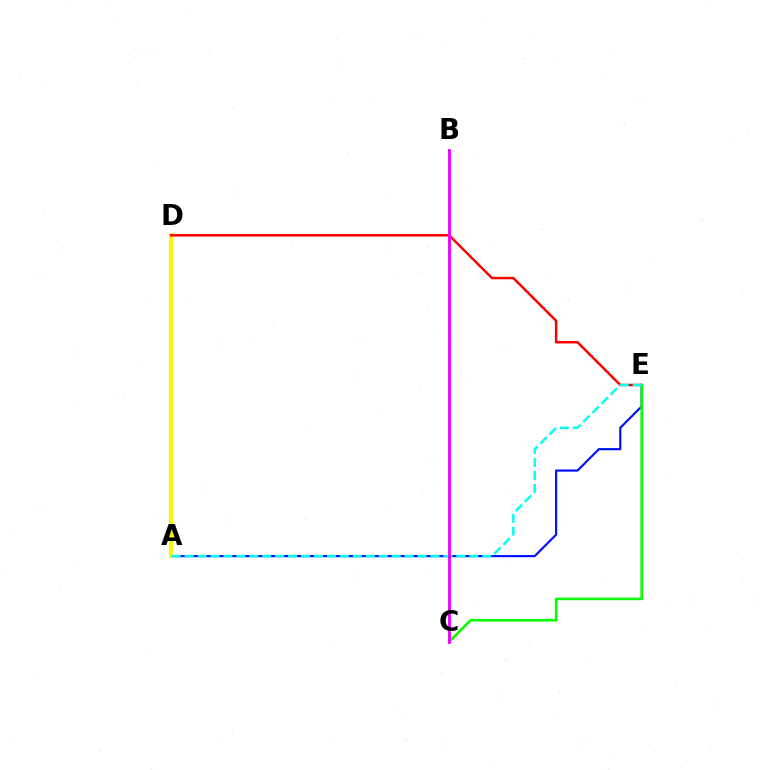{('A', 'E'): [{'color': '#0010ff', 'line_style': 'solid', 'thickness': 1.56}, {'color': '#00fff6', 'line_style': 'dashed', 'thickness': 1.76}], ('A', 'D'): [{'color': '#fcf500', 'line_style': 'solid', 'thickness': 2.9}], ('D', 'E'): [{'color': '#ff0000', 'line_style': 'solid', 'thickness': 1.77}], ('C', 'E'): [{'color': '#08ff00', 'line_style': 'solid', 'thickness': 1.88}], ('B', 'C'): [{'color': '#ee00ff', 'line_style': 'solid', 'thickness': 2.07}]}